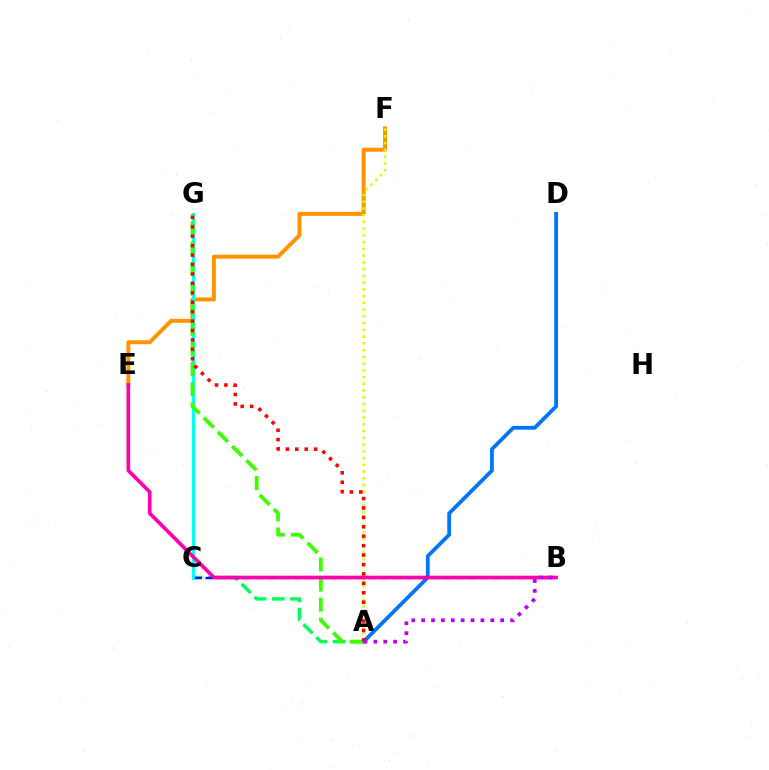{('A', 'C'): [{'color': '#00ff5c', 'line_style': 'dashed', 'thickness': 2.47}], ('A', 'D'): [{'color': '#0074ff', 'line_style': 'solid', 'thickness': 2.73}], ('E', 'F'): [{'color': '#ff9400', 'line_style': 'solid', 'thickness': 2.86}], ('B', 'C'): [{'color': '#2500ff', 'line_style': 'dashed', 'thickness': 1.7}], ('A', 'F'): [{'color': '#d1ff00', 'line_style': 'dotted', 'thickness': 1.83}], ('C', 'G'): [{'color': '#00fff6', 'line_style': 'solid', 'thickness': 2.12}], ('A', 'G'): [{'color': '#3dff00', 'line_style': 'dashed', 'thickness': 2.73}, {'color': '#ff0000', 'line_style': 'dotted', 'thickness': 2.56}], ('B', 'E'): [{'color': '#ff00ac', 'line_style': 'solid', 'thickness': 2.64}], ('A', 'B'): [{'color': '#b900ff', 'line_style': 'dotted', 'thickness': 2.68}]}